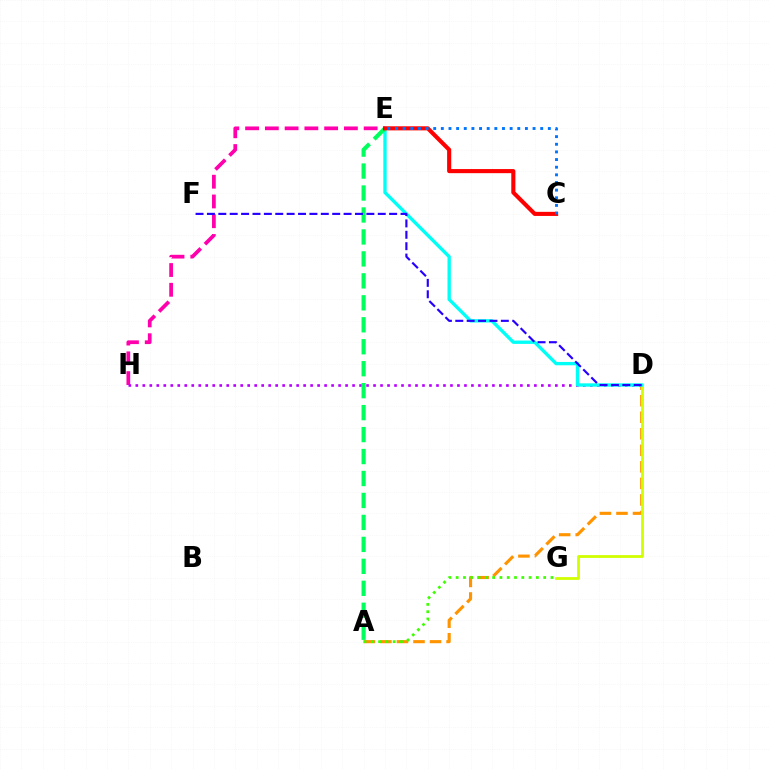{('E', 'H'): [{'color': '#ff00ac', 'line_style': 'dashed', 'thickness': 2.68}], ('A', 'D'): [{'color': '#ff9400', 'line_style': 'dashed', 'thickness': 2.25}], ('A', 'G'): [{'color': '#3dff00', 'line_style': 'dotted', 'thickness': 1.98}], ('D', 'G'): [{'color': '#d1ff00', 'line_style': 'solid', 'thickness': 2.01}], ('D', 'H'): [{'color': '#b900ff', 'line_style': 'dotted', 'thickness': 1.9}], ('D', 'E'): [{'color': '#00fff6', 'line_style': 'solid', 'thickness': 2.4}], ('A', 'E'): [{'color': '#00ff5c', 'line_style': 'dashed', 'thickness': 2.98}], ('D', 'F'): [{'color': '#2500ff', 'line_style': 'dashed', 'thickness': 1.55}], ('C', 'E'): [{'color': '#ff0000', 'line_style': 'solid', 'thickness': 2.95}, {'color': '#0074ff', 'line_style': 'dotted', 'thickness': 2.08}]}